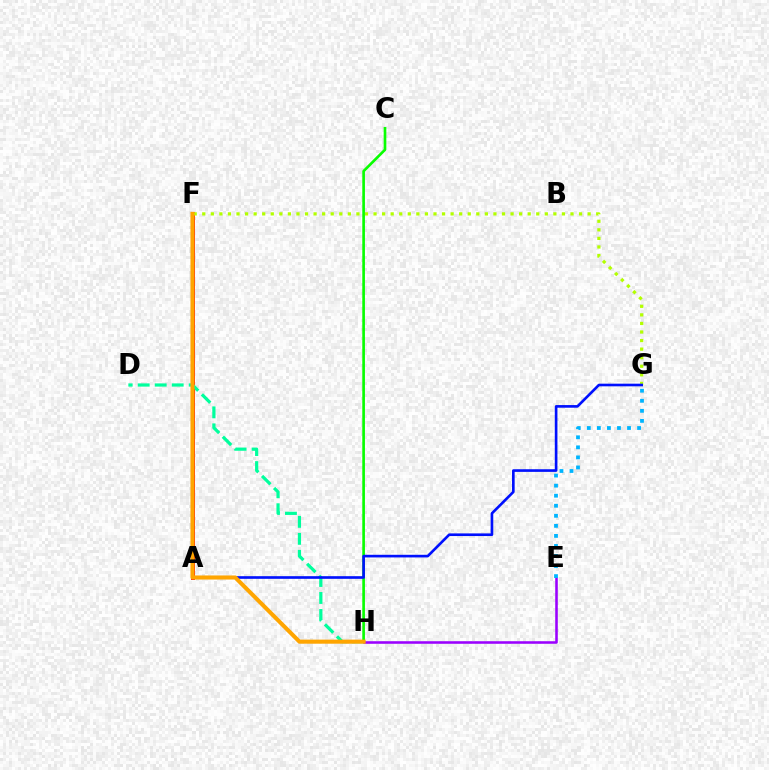{('A', 'F'): [{'color': '#ff00bd', 'line_style': 'solid', 'thickness': 1.52}, {'color': '#ff0000', 'line_style': 'solid', 'thickness': 2.77}], ('F', 'G'): [{'color': '#b3ff00', 'line_style': 'dotted', 'thickness': 2.33}], ('D', 'H'): [{'color': '#00ff9d', 'line_style': 'dashed', 'thickness': 2.31}], ('C', 'H'): [{'color': '#08ff00', 'line_style': 'solid', 'thickness': 1.91}], ('A', 'G'): [{'color': '#0010ff', 'line_style': 'solid', 'thickness': 1.9}], ('E', 'H'): [{'color': '#9b00ff', 'line_style': 'solid', 'thickness': 1.85}], ('E', 'G'): [{'color': '#00b5ff', 'line_style': 'dotted', 'thickness': 2.73}], ('F', 'H'): [{'color': '#ffa500', 'line_style': 'solid', 'thickness': 2.93}]}